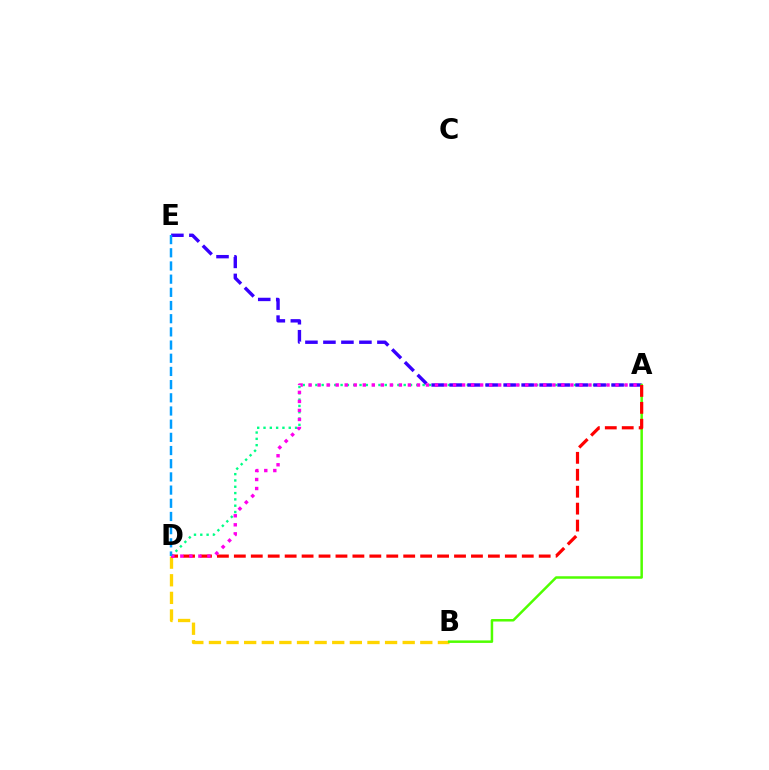{('A', 'D'): [{'color': '#00ff86', 'line_style': 'dotted', 'thickness': 1.71}, {'color': '#ff0000', 'line_style': 'dashed', 'thickness': 2.3}, {'color': '#ff00ed', 'line_style': 'dotted', 'thickness': 2.45}], ('A', 'E'): [{'color': '#3700ff', 'line_style': 'dashed', 'thickness': 2.44}], ('B', 'D'): [{'color': '#ffd500', 'line_style': 'dashed', 'thickness': 2.39}], ('A', 'B'): [{'color': '#4fff00', 'line_style': 'solid', 'thickness': 1.8}], ('D', 'E'): [{'color': '#009eff', 'line_style': 'dashed', 'thickness': 1.79}]}